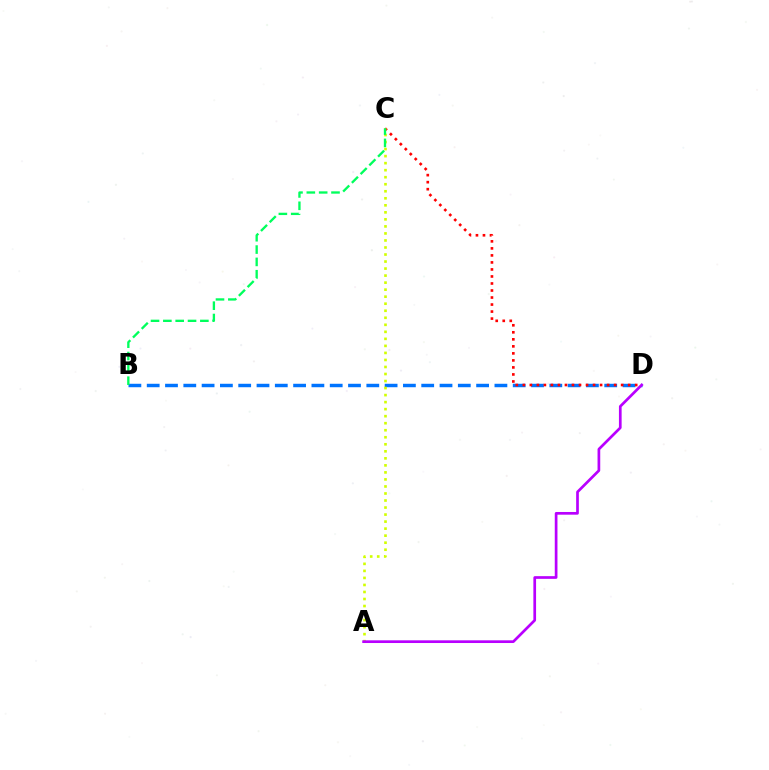{('B', 'D'): [{'color': '#0074ff', 'line_style': 'dashed', 'thickness': 2.49}], ('C', 'D'): [{'color': '#ff0000', 'line_style': 'dotted', 'thickness': 1.91}], ('A', 'C'): [{'color': '#d1ff00', 'line_style': 'dotted', 'thickness': 1.91}], ('A', 'D'): [{'color': '#b900ff', 'line_style': 'solid', 'thickness': 1.94}], ('B', 'C'): [{'color': '#00ff5c', 'line_style': 'dashed', 'thickness': 1.68}]}